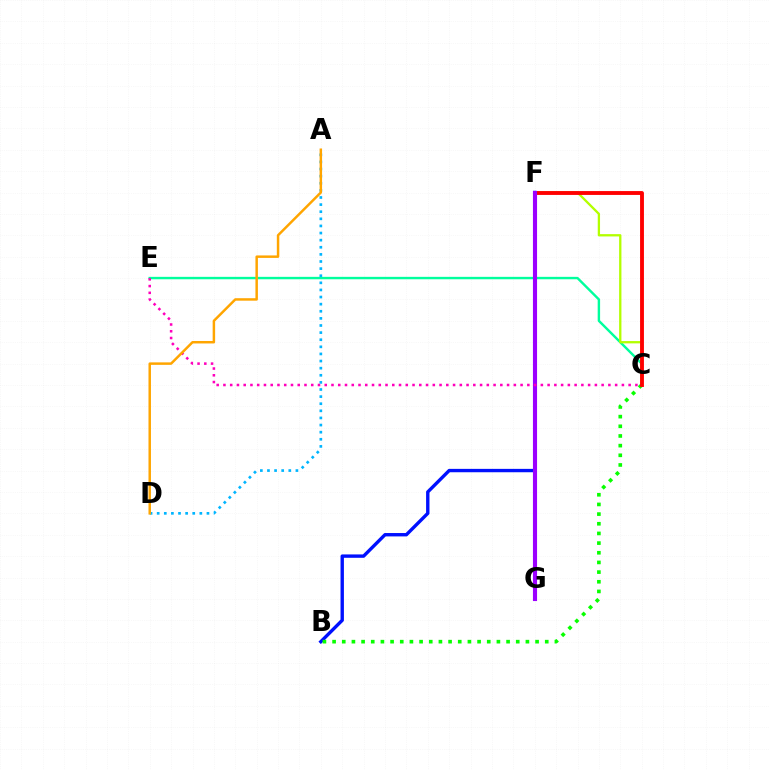{('B', 'F'): [{'color': '#0010ff', 'line_style': 'solid', 'thickness': 2.43}], ('C', 'E'): [{'color': '#00ff9d', 'line_style': 'solid', 'thickness': 1.74}, {'color': '#ff00bd', 'line_style': 'dotted', 'thickness': 1.83}], ('C', 'F'): [{'color': '#b3ff00', 'line_style': 'solid', 'thickness': 1.66}, {'color': '#ff0000', 'line_style': 'solid', 'thickness': 2.78}], ('A', 'D'): [{'color': '#00b5ff', 'line_style': 'dotted', 'thickness': 1.93}, {'color': '#ffa500', 'line_style': 'solid', 'thickness': 1.78}], ('B', 'C'): [{'color': '#08ff00', 'line_style': 'dotted', 'thickness': 2.63}], ('F', 'G'): [{'color': '#9b00ff', 'line_style': 'solid', 'thickness': 2.97}]}